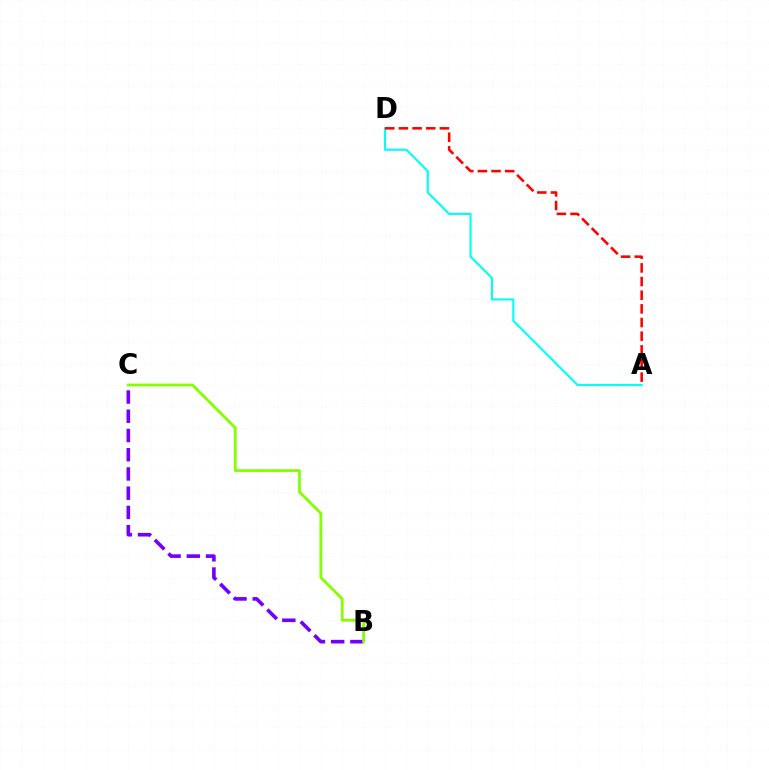{('B', 'C'): [{'color': '#7200ff', 'line_style': 'dashed', 'thickness': 2.61}, {'color': '#84ff00', 'line_style': 'solid', 'thickness': 2.0}], ('A', 'D'): [{'color': '#00fff6', 'line_style': 'solid', 'thickness': 1.54}, {'color': '#ff0000', 'line_style': 'dashed', 'thickness': 1.85}]}